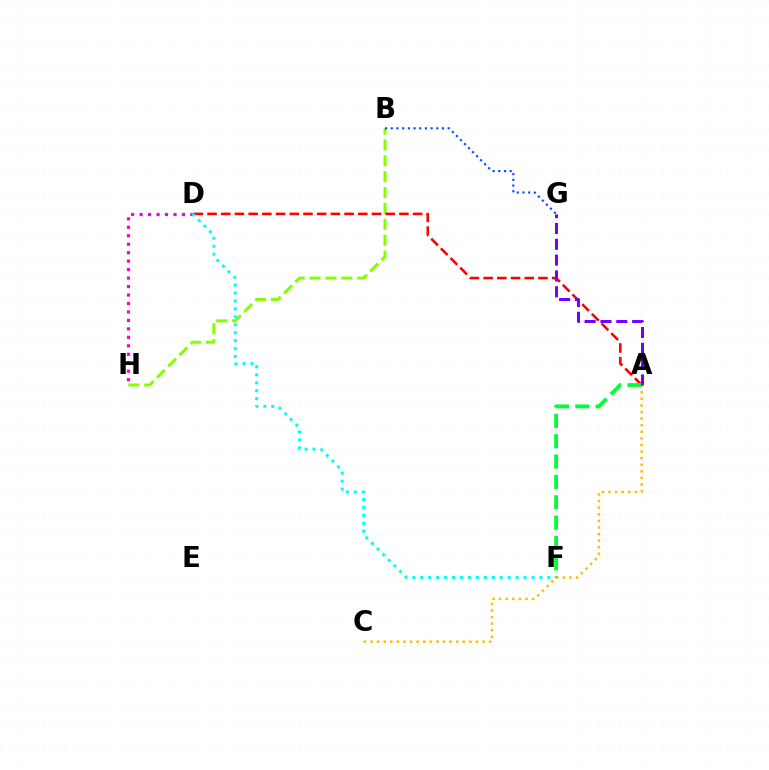{('B', 'H'): [{'color': '#84ff00', 'line_style': 'dashed', 'thickness': 2.16}], ('B', 'G'): [{'color': '#004bff', 'line_style': 'dotted', 'thickness': 1.55}], ('A', 'D'): [{'color': '#ff0000', 'line_style': 'dashed', 'thickness': 1.86}], ('A', 'C'): [{'color': '#ffbd00', 'line_style': 'dotted', 'thickness': 1.79}], ('D', 'H'): [{'color': '#ff00cf', 'line_style': 'dotted', 'thickness': 2.3}], ('D', 'F'): [{'color': '#00fff6', 'line_style': 'dotted', 'thickness': 2.16}], ('A', 'F'): [{'color': '#00ff39', 'line_style': 'dashed', 'thickness': 2.77}], ('A', 'G'): [{'color': '#7200ff', 'line_style': 'dashed', 'thickness': 2.15}]}